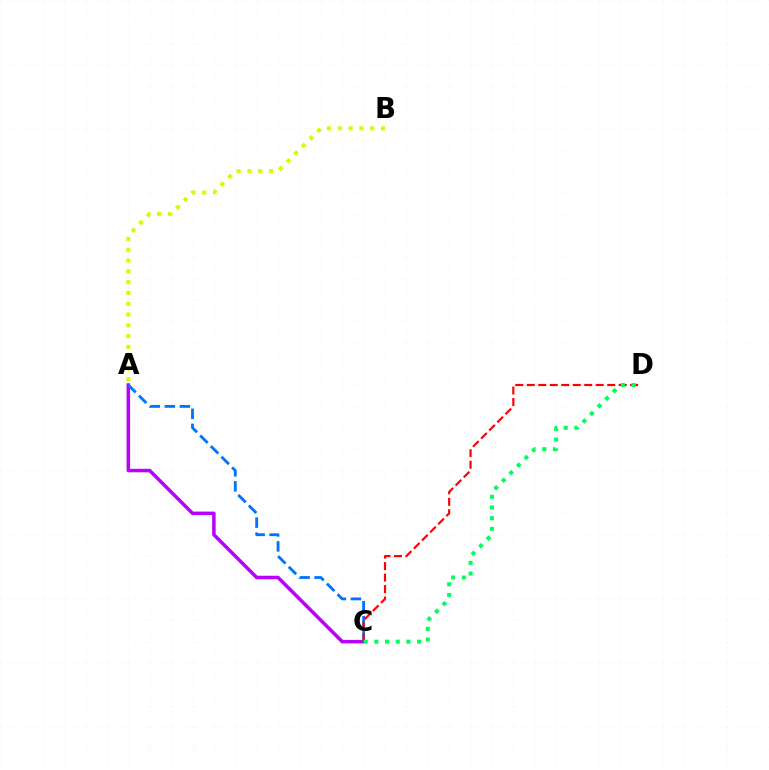{('A', 'C'): [{'color': '#b900ff', 'line_style': 'solid', 'thickness': 2.52}, {'color': '#0074ff', 'line_style': 'dashed', 'thickness': 2.04}], ('C', 'D'): [{'color': '#ff0000', 'line_style': 'dashed', 'thickness': 1.56}, {'color': '#00ff5c', 'line_style': 'dotted', 'thickness': 2.91}], ('A', 'B'): [{'color': '#d1ff00', 'line_style': 'dotted', 'thickness': 2.94}]}